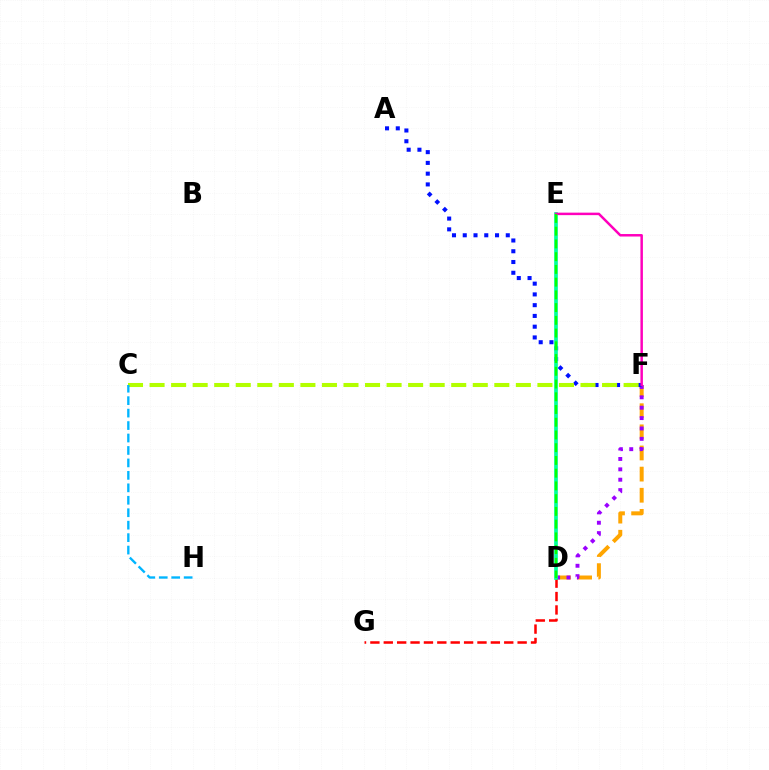{('D', 'F'): [{'color': '#ffa500', 'line_style': 'dashed', 'thickness': 2.87}, {'color': '#9b00ff', 'line_style': 'dotted', 'thickness': 2.82}], ('A', 'F'): [{'color': '#0010ff', 'line_style': 'dotted', 'thickness': 2.92}], ('D', 'G'): [{'color': '#ff0000', 'line_style': 'dashed', 'thickness': 1.82}], ('D', 'E'): [{'color': '#00ff9d', 'line_style': 'solid', 'thickness': 2.65}, {'color': '#08ff00', 'line_style': 'dashed', 'thickness': 1.73}], ('E', 'F'): [{'color': '#ff00bd', 'line_style': 'solid', 'thickness': 1.79}], ('C', 'F'): [{'color': '#b3ff00', 'line_style': 'dashed', 'thickness': 2.93}], ('C', 'H'): [{'color': '#00b5ff', 'line_style': 'dashed', 'thickness': 1.69}]}